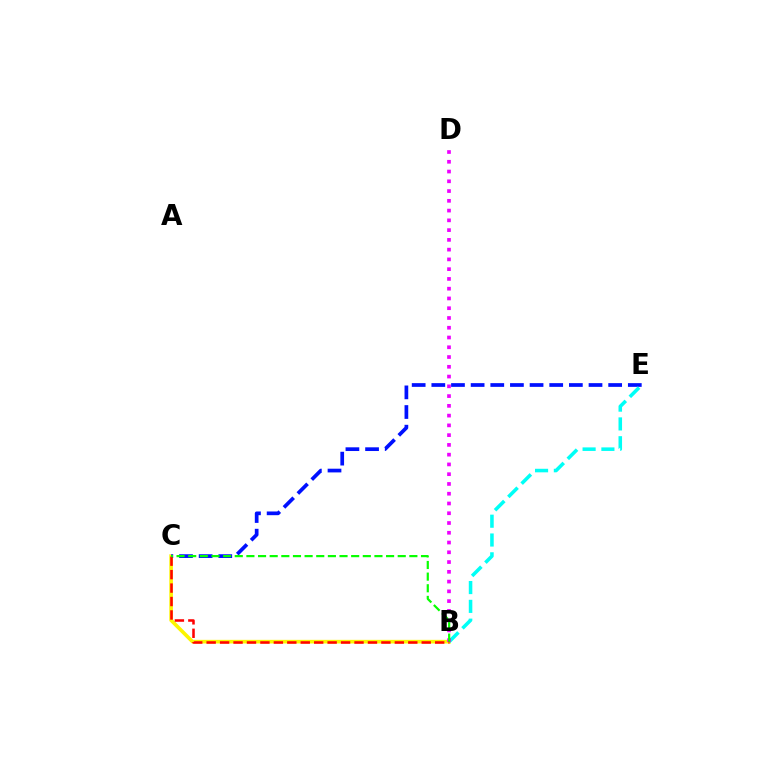{('B', 'C'): [{'color': '#fcf500', 'line_style': 'solid', 'thickness': 2.62}, {'color': '#ff0000', 'line_style': 'dashed', 'thickness': 1.83}, {'color': '#08ff00', 'line_style': 'dashed', 'thickness': 1.58}], ('C', 'E'): [{'color': '#0010ff', 'line_style': 'dashed', 'thickness': 2.67}], ('B', 'E'): [{'color': '#00fff6', 'line_style': 'dashed', 'thickness': 2.55}], ('B', 'D'): [{'color': '#ee00ff', 'line_style': 'dotted', 'thickness': 2.65}]}